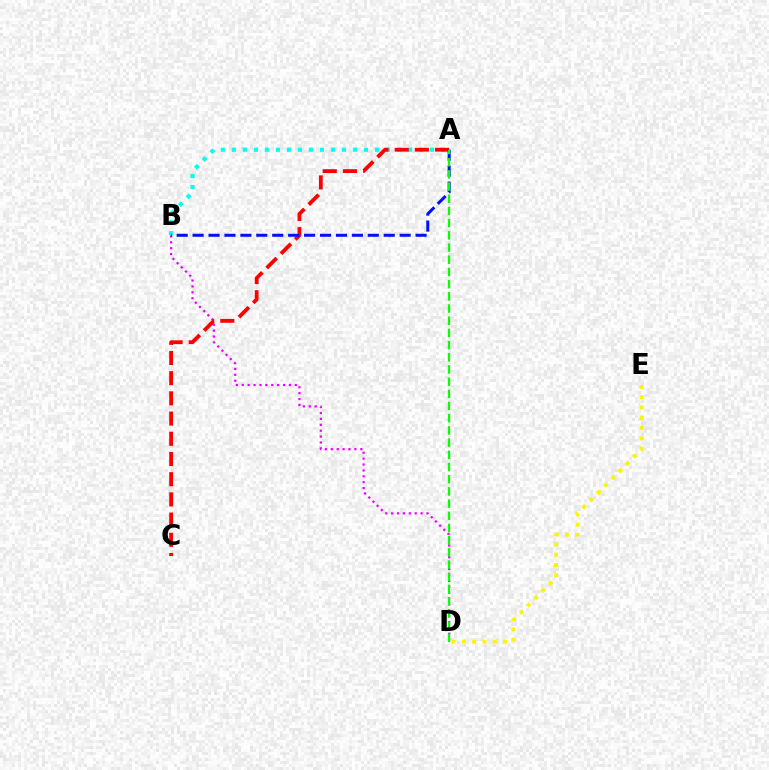{('D', 'E'): [{'color': '#fcf500', 'line_style': 'dotted', 'thickness': 2.79}], ('A', 'B'): [{'color': '#00fff6', 'line_style': 'dotted', 'thickness': 2.99}, {'color': '#0010ff', 'line_style': 'dashed', 'thickness': 2.16}], ('B', 'D'): [{'color': '#ee00ff', 'line_style': 'dotted', 'thickness': 1.6}], ('A', 'C'): [{'color': '#ff0000', 'line_style': 'dashed', 'thickness': 2.74}], ('A', 'D'): [{'color': '#08ff00', 'line_style': 'dashed', 'thickness': 1.66}]}